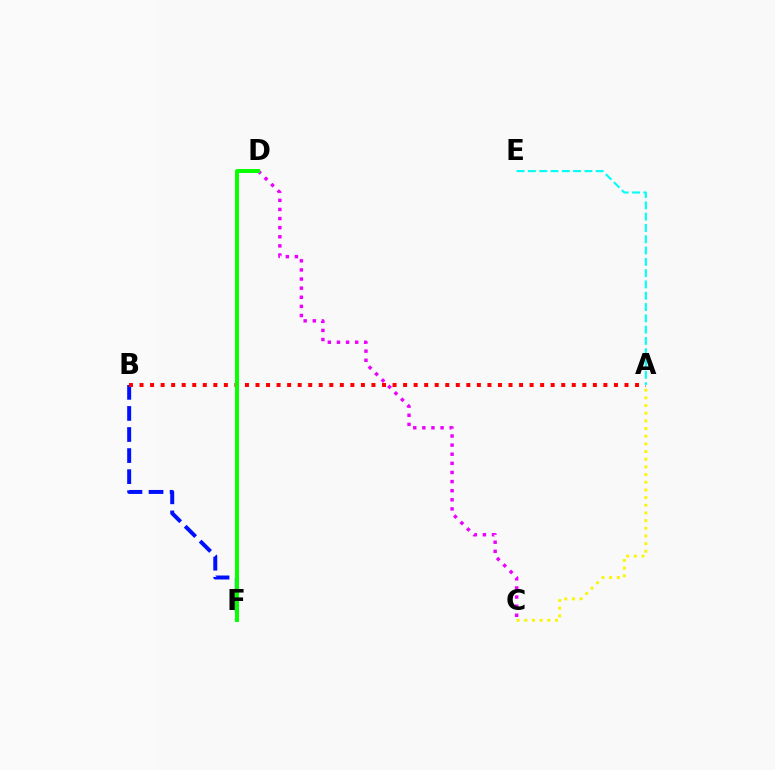{('C', 'D'): [{'color': '#ee00ff', 'line_style': 'dotted', 'thickness': 2.48}], ('B', 'F'): [{'color': '#0010ff', 'line_style': 'dashed', 'thickness': 2.86}], ('A', 'B'): [{'color': '#ff0000', 'line_style': 'dotted', 'thickness': 2.86}], ('A', 'C'): [{'color': '#fcf500', 'line_style': 'dotted', 'thickness': 2.08}], ('D', 'F'): [{'color': '#08ff00', 'line_style': 'solid', 'thickness': 2.84}], ('A', 'E'): [{'color': '#00fff6', 'line_style': 'dashed', 'thickness': 1.53}]}